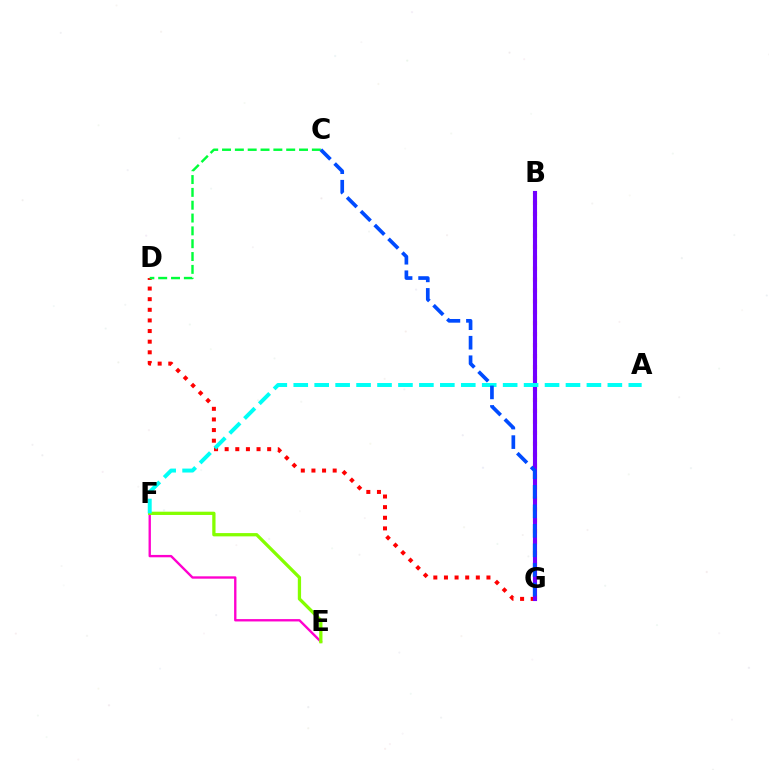{('B', 'G'): [{'color': '#ffbd00', 'line_style': 'dotted', 'thickness': 2.97}, {'color': '#7200ff', 'line_style': 'solid', 'thickness': 2.96}], ('D', 'G'): [{'color': '#ff0000', 'line_style': 'dotted', 'thickness': 2.89}], ('E', 'F'): [{'color': '#ff00cf', 'line_style': 'solid', 'thickness': 1.7}, {'color': '#84ff00', 'line_style': 'solid', 'thickness': 2.36}], ('C', 'D'): [{'color': '#00ff39', 'line_style': 'dashed', 'thickness': 1.74}], ('A', 'F'): [{'color': '#00fff6', 'line_style': 'dashed', 'thickness': 2.84}], ('C', 'G'): [{'color': '#004bff', 'line_style': 'dashed', 'thickness': 2.65}]}